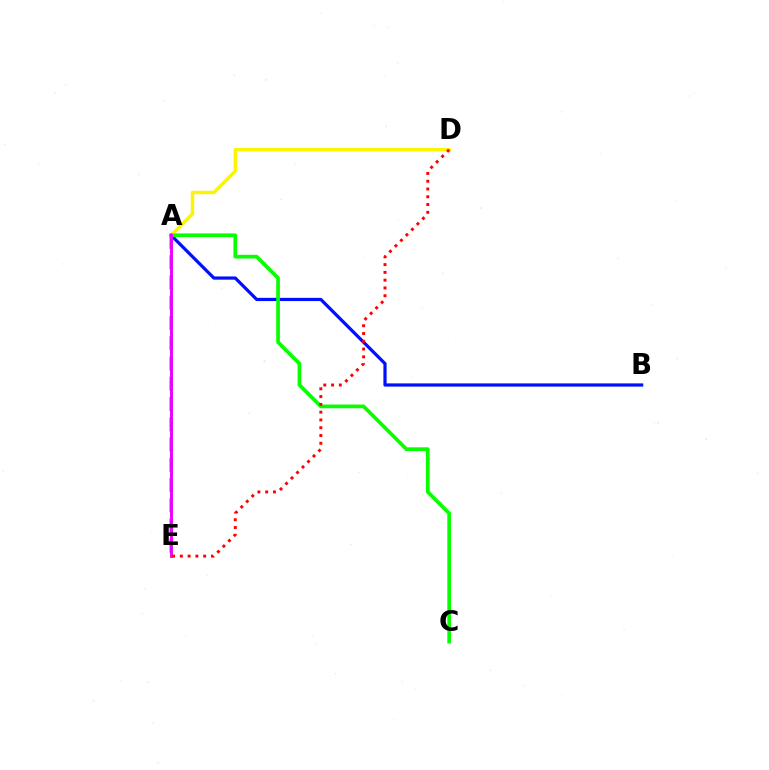{('A', 'D'): [{'color': '#fcf500', 'line_style': 'solid', 'thickness': 2.49}], ('A', 'E'): [{'color': '#00fff6', 'line_style': 'dashed', 'thickness': 2.75}, {'color': '#ee00ff', 'line_style': 'solid', 'thickness': 2.11}], ('A', 'B'): [{'color': '#0010ff', 'line_style': 'solid', 'thickness': 2.32}], ('A', 'C'): [{'color': '#08ff00', 'line_style': 'solid', 'thickness': 2.66}], ('D', 'E'): [{'color': '#ff0000', 'line_style': 'dotted', 'thickness': 2.11}]}